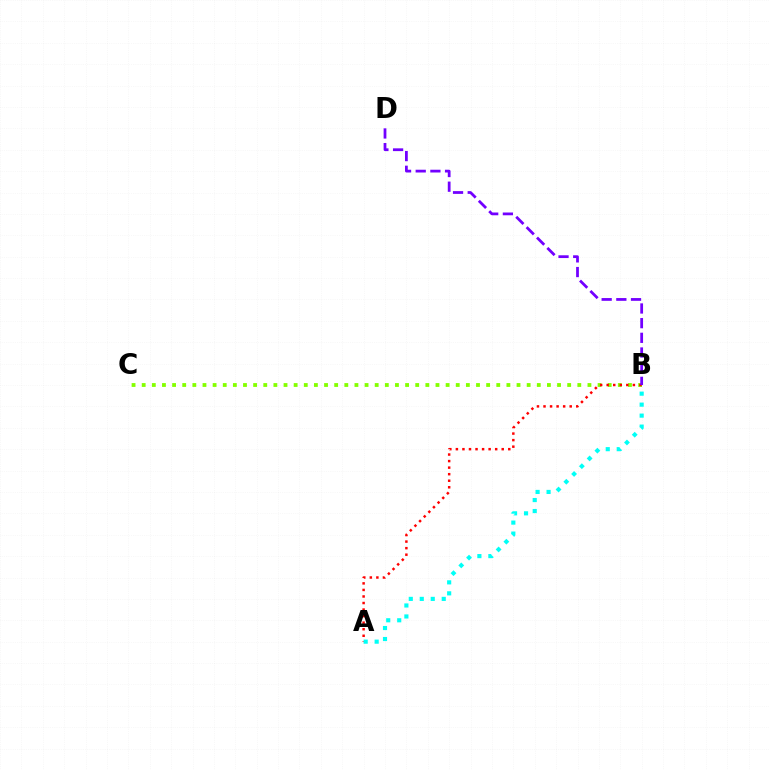{('B', 'C'): [{'color': '#84ff00', 'line_style': 'dotted', 'thickness': 2.75}], ('A', 'B'): [{'color': '#ff0000', 'line_style': 'dotted', 'thickness': 1.78}, {'color': '#00fff6', 'line_style': 'dotted', 'thickness': 2.98}], ('B', 'D'): [{'color': '#7200ff', 'line_style': 'dashed', 'thickness': 1.99}]}